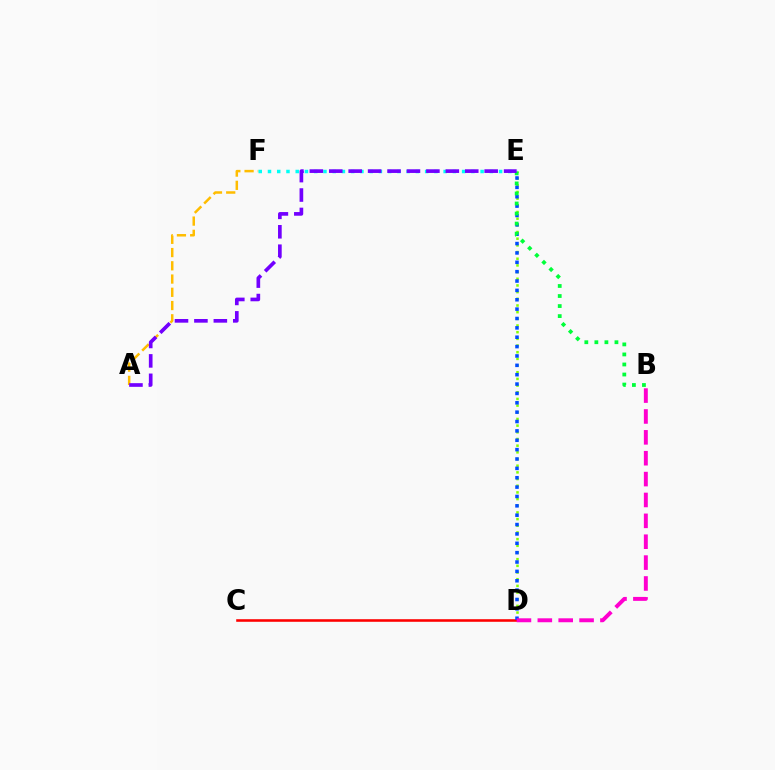{('D', 'E'): [{'color': '#84ff00', 'line_style': 'dotted', 'thickness': 1.81}, {'color': '#004bff', 'line_style': 'dotted', 'thickness': 2.54}], ('A', 'F'): [{'color': '#ffbd00', 'line_style': 'dashed', 'thickness': 1.8}], ('C', 'D'): [{'color': '#ff0000', 'line_style': 'solid', 'thickness': 1.86}], ('E', 'F'): [{'color': '#00fff6', 'line_style': 'dotted', 'thickness': 2.51}], ('B', 'D'): [{'color': '#ff00cf', 'line_style': 'dashed', 'thickness': 2.84}], ('B', 'E'): [{'color': '#00ff39', 'line_style': 'dotted', 'thickness': 2.73}], ('A', 'E'): [{'color': '#7200ff', 'line_style': 'dashed', 'thickness': 2.64}]}